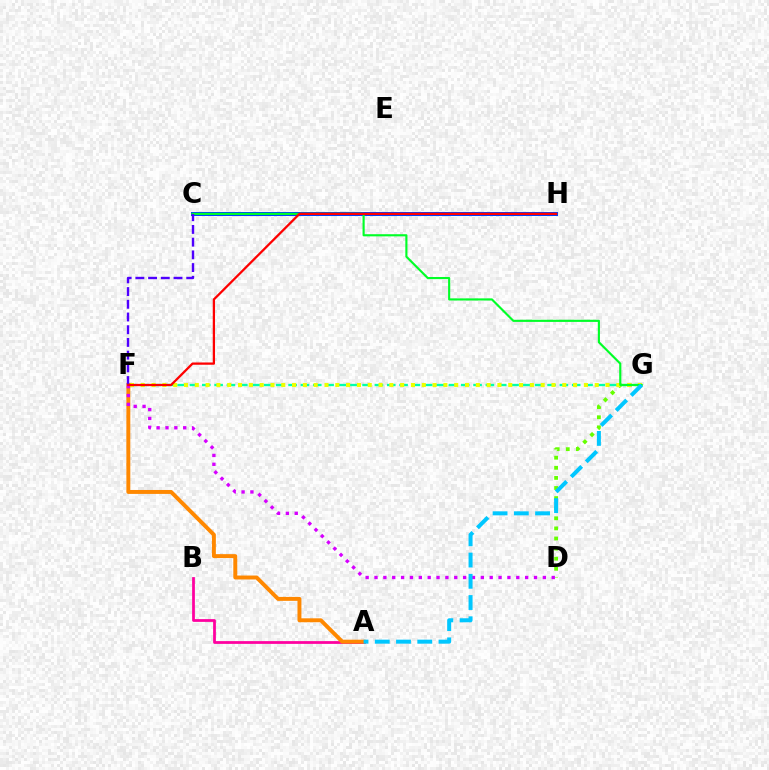{('F', 'G'): [{'color': '#00ffaf', 'line_style': 'dashed', 'thickness': 1.68}, {'color': '#eeff00', 'line_style': 'dotted', 'thickness': 2.94}], ('D', 'G'): [{'color': '#66ff00', 'line_style': 'dotted', 'thickness': 2.74}], ('A', 'B'): [{'color': '#ff00a0', 'line_style': 'solid', 'thickness': 1.99}], ('C', 'H'): [{'color': '#003fff', 'line_style': 'solid', 'thickness': 2.89}], ('A', 'F'): [{'color': '#ff8800', 'line_style': 'solid', 'thickness': 2.83}], ('D', 'F'): [{'color': '#d600ff', 'line_style': 'dotted', 'thickness': 2.41}], ('C', 'G'): [{'color': '#00ff27', 'line_style': 'solid', 'thickness': 1.54}], ('C', 'F'): [{'color': '#4f00ff', 'line_style': 'dashed', 'thickness': 1.73}], ('F', 'H'): [{'color': '#ff0000', 'line_style': 'solid', 'thickness': 1.64}], ('A', 'G'): [{'color': '#00c7ff', 'line_style': 'dashed', 'thickness': 2.89}]}